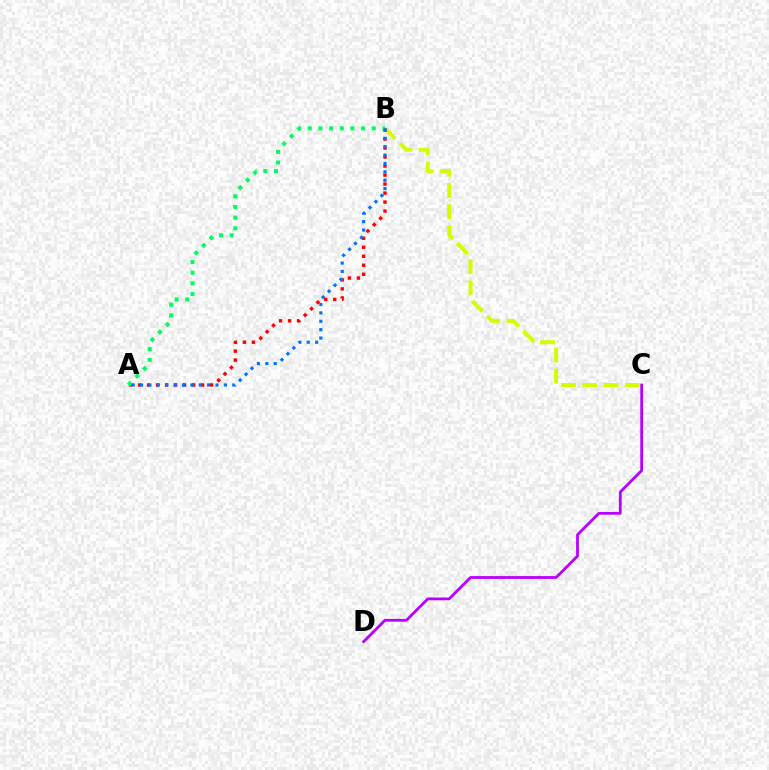{('B', 'C'): [{'color': '#d1ff00', 'line_style': 'dashed', 'thickness': 2.89}], ('C', 'D'): [{'color': '#b900ff', 'line_style': 'solid', 'thickness': 2.01}], ('A', 'B'): [{'color': '#ff0000', 'line_style': 'dotted', 'thickness': 2.45}, {'color': '#00ff5c', 'line_style': 'dotted', 'thickness': 2.9}, {'color': '#0074ff', 'line_style': 'dotted', 'thickness': 2.28}]}